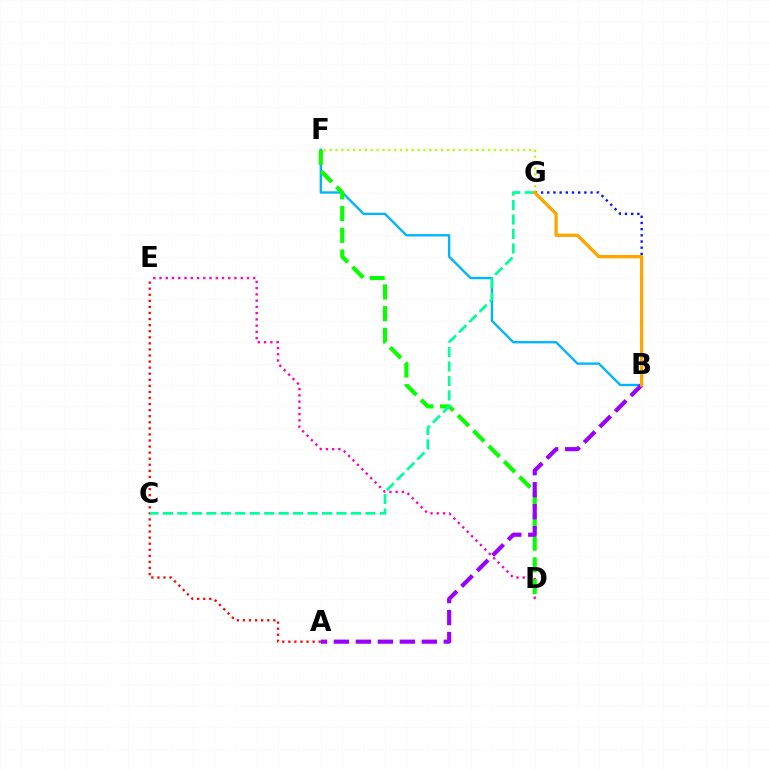{('D', 'E'): [{'color': '#ff00bd', 'line_style': 'dotted', 'thickness': 1.7}], ('B', 'F'): [{'color': '#00b5ff', 'line_style': 'solid', 'thickness': 1.7}], ('A', 'E'): [{'color': '#ff0000', 'line_style': 'dotted', 'thickness': 1.65}], ('B', 'G'): [{'color': '#0010ff', 'line_style': 'dotted', 'thickness': 1.68}, {'color': '#ffa500', 'line_style': 'solid', 'thickness': 2.38}], ('D', 'F'): [{'color': '#08ff00', 'line_style': 'dashed', 'thickness': 2.95}], ('C', 'G'): [{'color': '#00ff9d', 'line_style': 'dashed', 'thickness': 1.96}], ('F', 'G'): [{'color': '#b3ff00', 'line_style': 'dotted', 'thickness': 1.59}], ('A', 'B'): [{'color': '#9b00ff', 'line_style': 'dashed', 'thickness': 2.99}]}